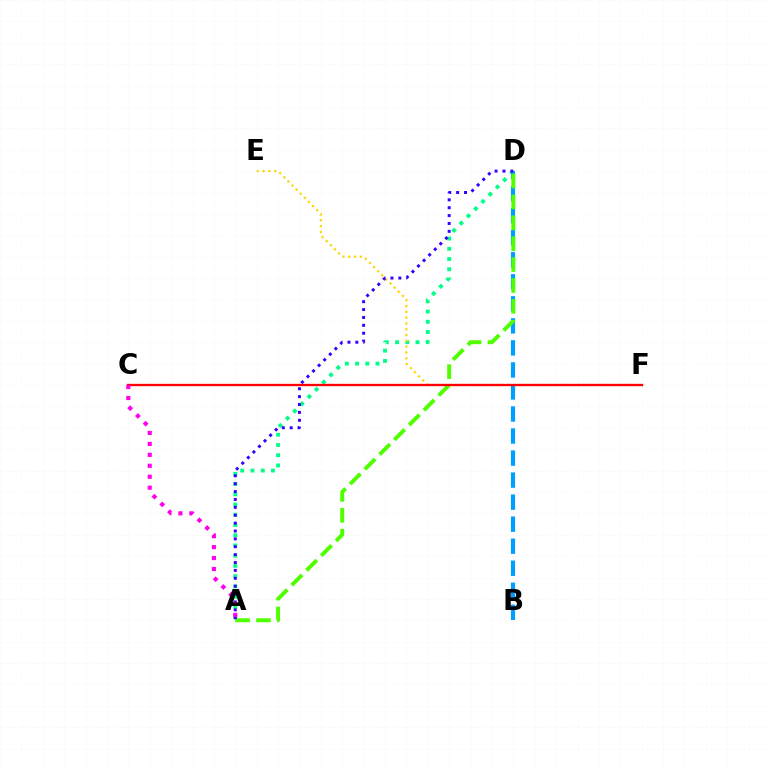{('A', 'D'): [{'color': '#00ff86', 'line_style': 'dotted', 'thickness': 2.78}, {'color': '#4fff00', 'line_style': 'dashed', 'thickness': 2.84}, {'color': '#3700ff', 'line_style': 'dotted', 'thickness': 2.14}], ('B', 'D'): [{'color': '#009eff', 'line_style': 'dashed', 'thickness': 2.99}], ('E', 'F'): [{'color': '#ffd500', 'line_style': 'dotted', 'thickness': 1.58}], ('C', 'F'): [{'color': '#ff0000', 'line_style': 'solid', 'thickness': 1.67}], ('A', 'C'): [{'color': '#ff00ed', 'line_style': 'dotted', 'thickness': 2.97}]}